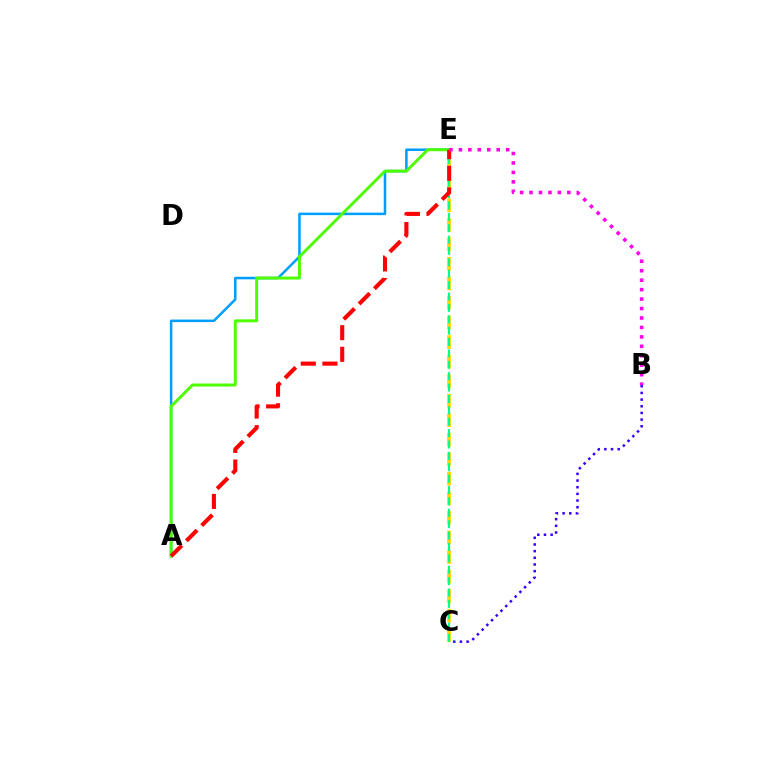{('C', 'E'): [{'color': '#ffd500', 'line_style': 'dashed', 'thickness': 2.66}, {'color': '#00ff86', 'line_style': 'dashed', 'thickness': 1.55}], ('A', 'E'): [{'color': '#009eff', 'line_style': 'solid', 'thickness': 1.82}, {'color': '#4fff00', 'line_style': 'solid', 'thickness': 2.15}, {'color': '#ff0000', 'line_style': 'dashed', 'thickness': 2.94}], ('B', 'C'): [{'color': '#3700ff', 'line_style': 'dotted', 'thickness': 1.81}], ('B', 'E'): [{'color': '#ff00ed', 'line_style': 'dotted', 'thickness': 2.57}]}